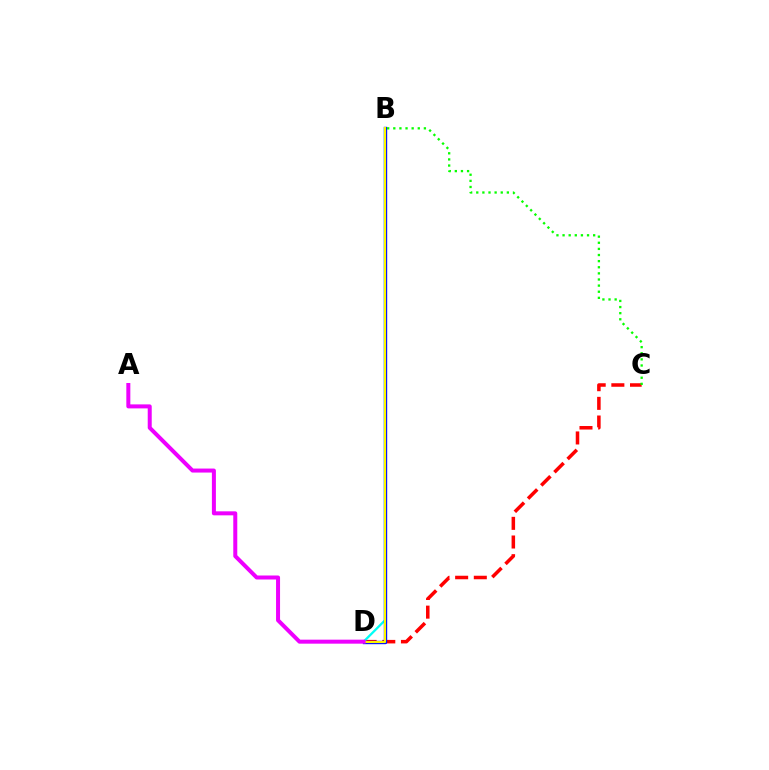{('C', 'D'): [{'color': '#ff0000', 'line_style': 'dashed', 'thickness': 2.54}], ('B', 'D'): [{'color': '#00fff6', 'line_style': 'solid', 'thickness': 1.64}, {'color': '#0010ff', 'line_style': 'solid', 'thickness': 2.43}, {'color': '#fcf500', 'line_style': 'solid', 'thickness': 1.51}], ('A', 'D'): [{'color': '#ee00ff', 'line_style': 'solid', 'thickness': 2.88}], ('B', 'C'): [{'color': '#08ff00', 'line_style': 'dotted', 'thickness': 1.66}]}